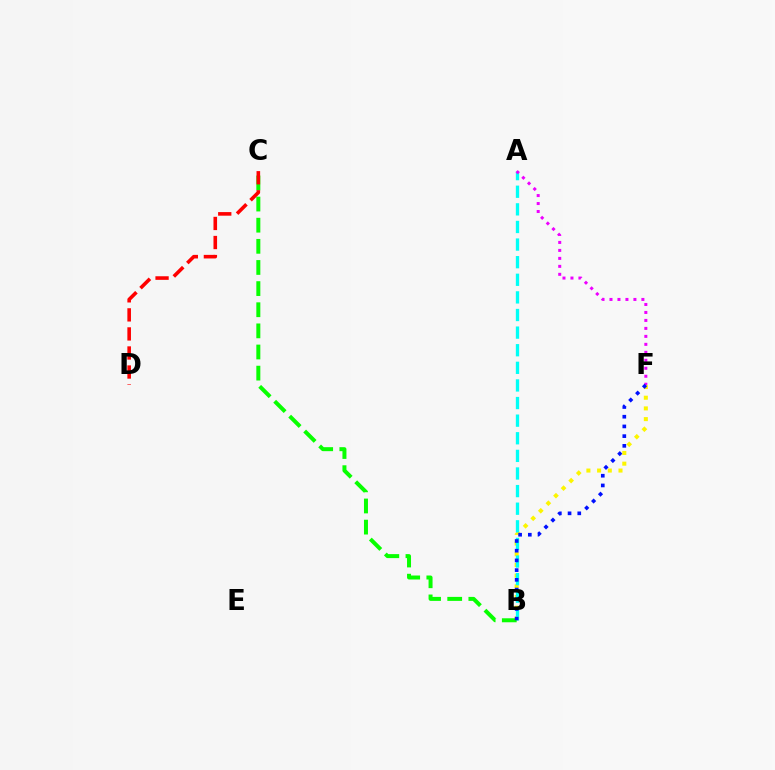{('B', 'F'): [{'color': '#fcf500', 'line_style': 'dotted', 'thickness': 2.91}, {'color': '#0010ff', 'line_style': 'dotted', 'thickness': 2.64}], ('A', 'B'): [{'color': '#00fff6', 'line_style': 'dashed', 'thickness': 2.39}], ('B', 'C'): [{'color': '#08ff00', 'line_style': 'dashed', 'thickness': 2.87}], ('C', 'D'): [{'color': '#ff0000', 'line_style': 'dashed', 'thickness': 2.59}], ('A', 'F'): [{'color': '#ee00ff', 'line_style': 'dotted', 'thickness': 2.17}]}